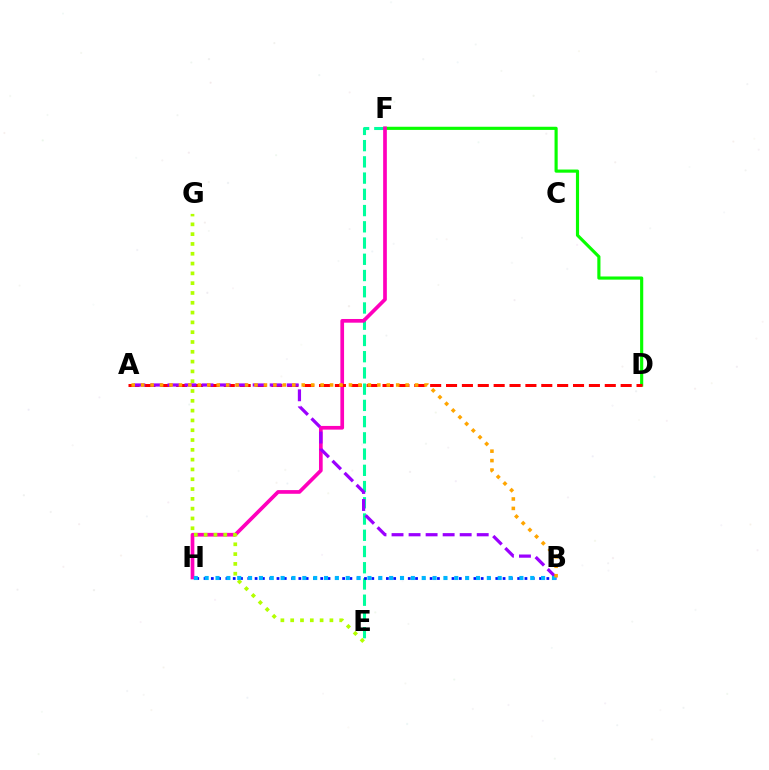{('E', 'F'): [{'color': '#00ff9d', 'line_style': 'dashed', 'thickness': 2.21}], ('D', 'F'): [{'color': '#08ff00', 'line_style': 'solid', 'thickness': 2.27}], ('F', 'H'): [{'color': '#ff00bd', 'line_style': 'solid', 'thickness': 2.66}], ('E', 'G'): [{'color': '#b3ff00', 'line_style': 'dotted', 'thickness': 2.66}], ('A', 'D'): [{'color': '#ff0000', 'line_style': 'dashed', 'thickness': 2.16}], ('B', 'H'): [{'color': '#0010ff', 'line_style': 'dotted', 'thickness': 1.98}, {'color': '#00b5ff', 'line_style': 'dotted', 'thickness': 2.95}], ('A', 'B'): [{'color': '#9b00ff', 'line_style': 'dashed', 'thickness': 2.31}, {'color': '#ffa500', 'line_style': 'dotted', 'thickness': 2.57}]}